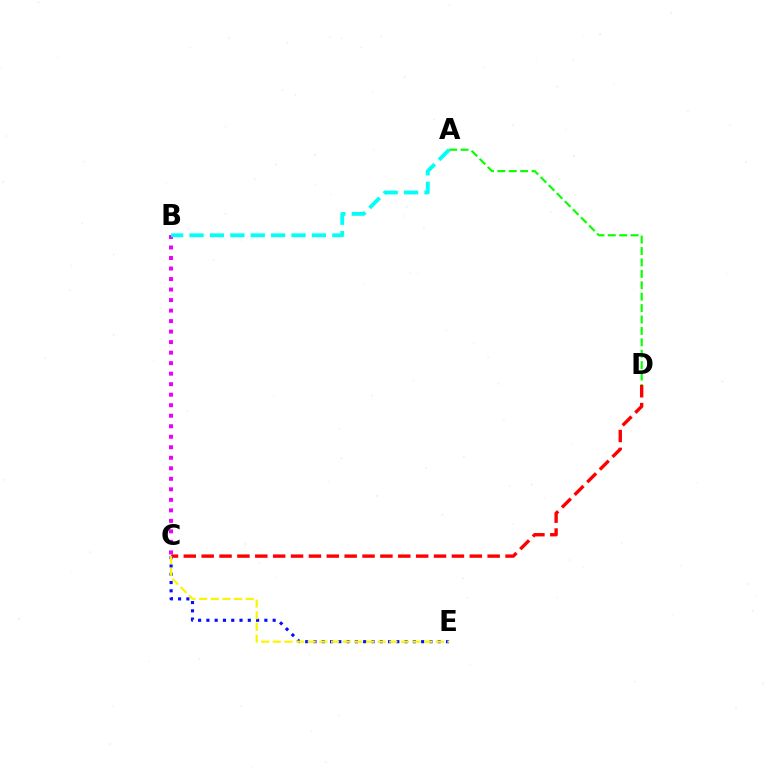{('C', 'D'): [{'color': '#ff0000', 'line_style': 'dashed', 'thickness': 2.43}], ('C', 'E'): [{'color': '#0010ff', 'line_style': 'dotted', 'thickness': 2.25}, {'color': '#fcf500', 'line_style': 'dashed', 'thickness': 1.58}], ('B', 'C'): [{'color': '#ee00ff', 'line_style': 'dotted', 'thickness': 2.86}], ('A', 'D'): [{'color': '#08ff00', 'line_style': 'dashed', 'thickness': 1.55}], ('A', 'B'): [{'color': '#00fff6', 'line_style': 'dashed', 'thickness': 2.77}]}